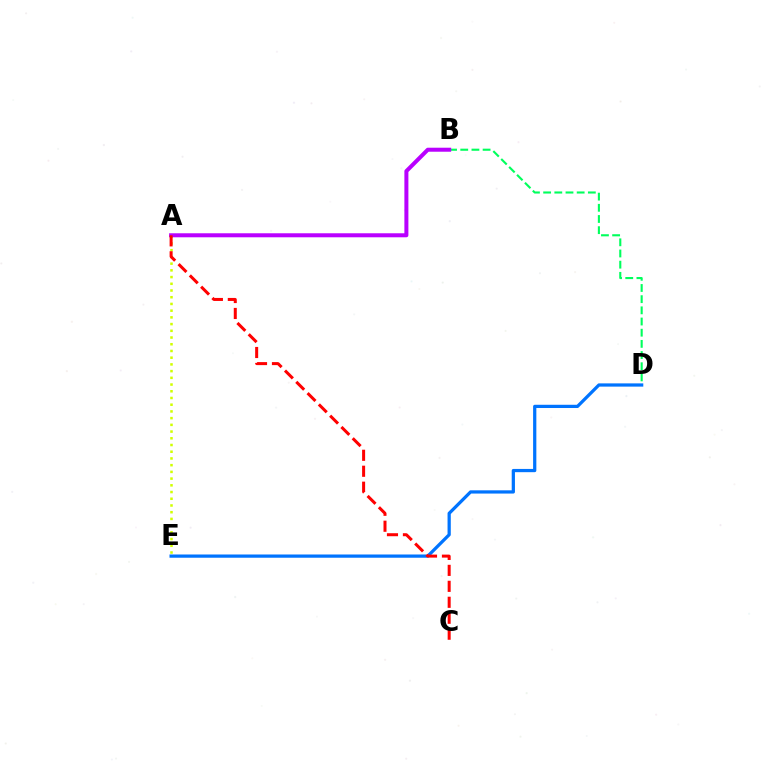{('A', 'E'): [{'color': '#d1ff00', 'line_style': 'dotted', 'thickness': 1.83}], ('B', 'D'): [{'color': '#00ff5c', 'line_style': 'dashed', 'thickness': 1.52}], ('A', 'B'): [{'color': '#b900ff', 'line_style': 'solid', 'thickness': 2.89}], ('D', 'E'): [{'color': '#0074ff', 'line_style': 'solid', 'thickness': 2.33}], ('A', 'C'): [{'color': '#ff0000', 'line_style': 'dashed', 'thickness': 2.17}]}